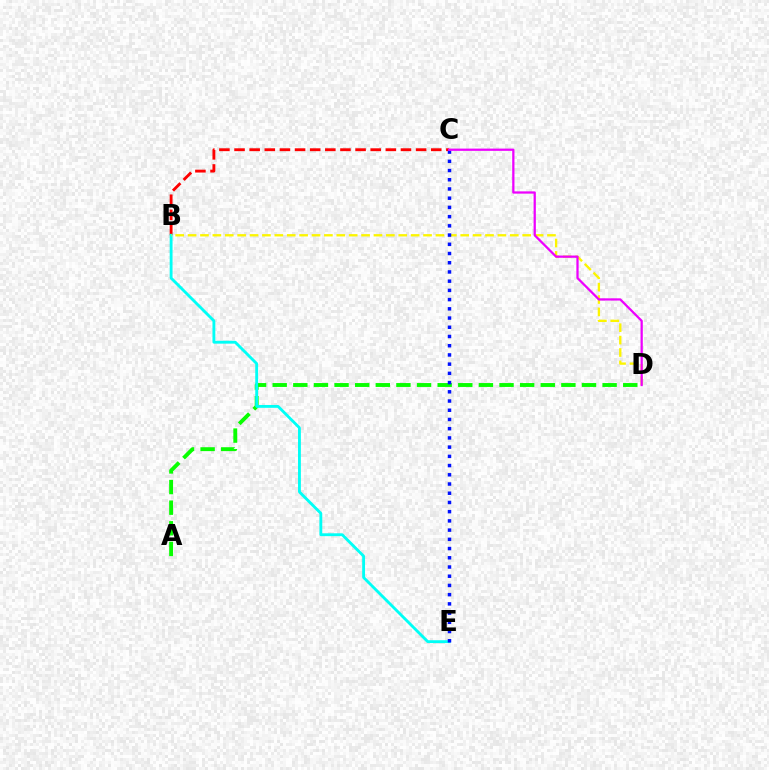{('B', 'C'): [{'color': '#ff0000', 'line_style': 'dashed', 'thickness': 2.06}], ('A', 'D'): [{'color': '#08ff00', 'line_style': 'dashed', 'thickness': 2.8}], ('B', 'E'): [{'color': '#00fff6', 'line_style': 'solid', 'thickness': 2.05}], ('B', 'D'): [{'color': '#fcf500', 'line_style': 'dashed', 'thickness': 1.68}], ('C', 'E'): [{'color': '#0010ff', 'line_style': 'dotted', 'thickness': 2.51}], ('C', 'D'): [{'color': '#ee00ff', 'line_style': 'solid', 'thickness': 1.63}]}